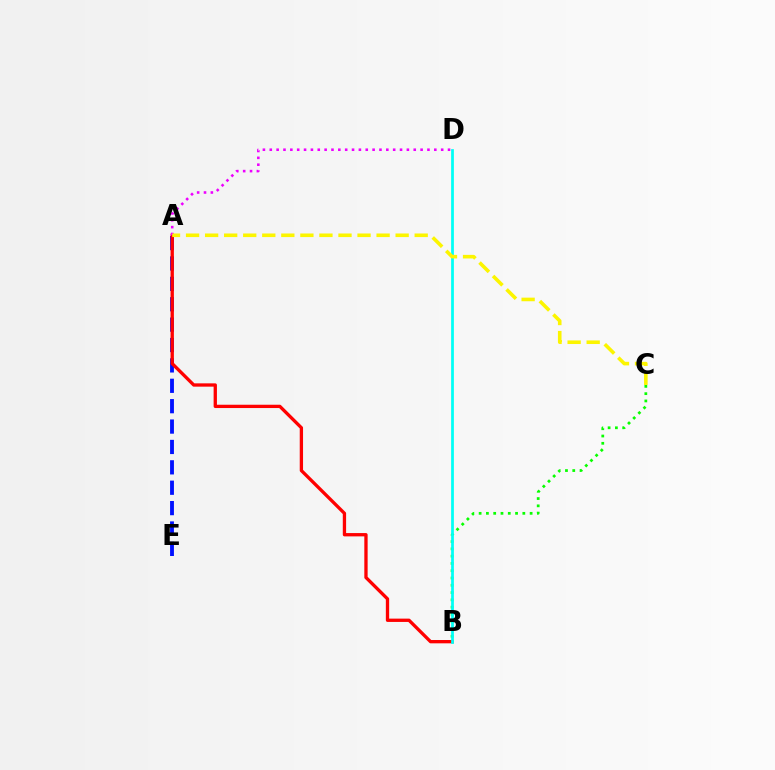{('B', 'C'): [{'color': '#08ff00', 'line_style': 'dotted', 'thickness': 1.98}], ('A', 'E'): [{'color': '#0010ff', 'line_style': 'dashed', 'thickness': 2.77}], ('A', 'B'): [{'color': '#ff0000', 'line_style': 'solid', 'thickness': 2.38}], ('A', 'D'): [{'color': '#ee00ff', 'line_style': 'dotted', 'thickness': 1.86}], ('B', 'D'): [{'color': '#00fff6', 'line_style': 'solid', 'thickness': 1.97}], ('A', 'C'): [{'color': '#fcf500', 'line_style': 'dashed', 'thickness': 2.59}]}